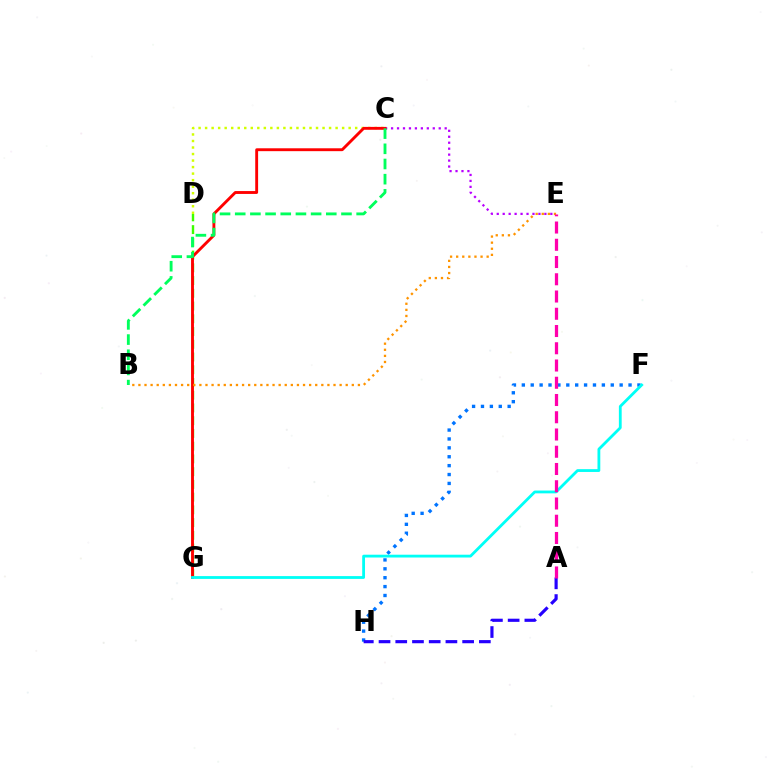{('C', 'E'): [{'color': '#b900ff', 'line_style': 'dotted', 'thickness': 1.62}], ('D', 'G'): [{'color': '#3dff00', 'line_style': 'dashed', 'thickness': 1.73}], ('C', 'D'): [{'color': '#d1ff00', 'line_style': 'dotted', 'thickness': 1.77}], ('C', 'G'): [{'color': '#ff0000', 'line_style': 'solid', 'thickness': 2.07}], ('F', 'H'): [{'color': '#0074ff', 'line_style': 'dotted', 'thickness': 2.42}], ('B', 'E'): [{'color': '#ff9400', 'line_style': 'dotted', 'thickness': 1.66}], ('B', 'C'): [{'color': '#00ff5c', 'line_style': 'dashed', 'thickness': 2.06}], ('A', 'H'): [{'color': '#2500ff', 'line_style': 'dashed', 'thickness': 2.27}], ('F', 'G'): [{'color': '#00fff6', 'line_style': 'solid', 'thickness': 2.02}], ('A', 'E'): [{'color': '#ff00ac', 'line_style': 'dashed', 'thickness': 2.34}]}